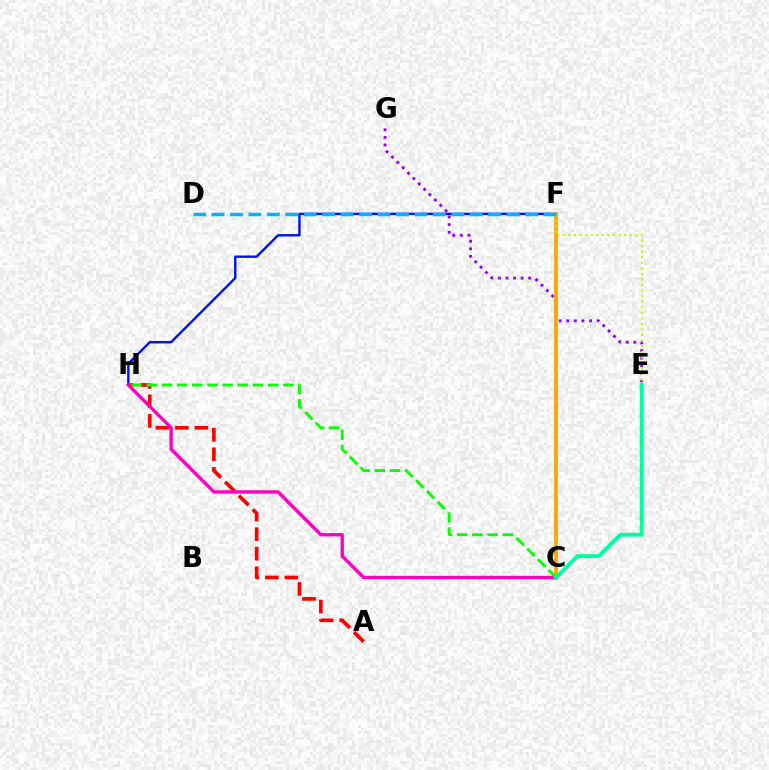{('E', 'G'): [{'color': '#9b00ff', 'line_style': 'dotted', 'thickness': 2.06}], ('F', 'H'): [{'color': '#0010ff', 'line_style': 'solid', 'thickness': 1.72}], ('A', 'H'): [{'color': '#ff0000', 'line_style': 'dashed', 'thickness': 2.65}], ('C', 'F'): [{'color': '#ffa500', 'line_style': 'solid', 'thickness': 2.74}], ('E', 'F'): [{'color': '#b3ff00', 'line_style': 'dotted', 'thickness': 1.51}], ('C', 'H'): [{'color': '#ff00bd', 'line_style': 'solid', 'thickness': 2.41}, {'color': '#08ff00', 'line_style': 'dashed', 'thickness': 2.06}], ('D', 'F'): [{'color': '#00b5ff', 'line_style': 'dashed', 'thickness': 2.51}], ('C', 'E'): [{'color': '#00ff9d', 'line_style': 'solid', 'thickness': 2.79}]}